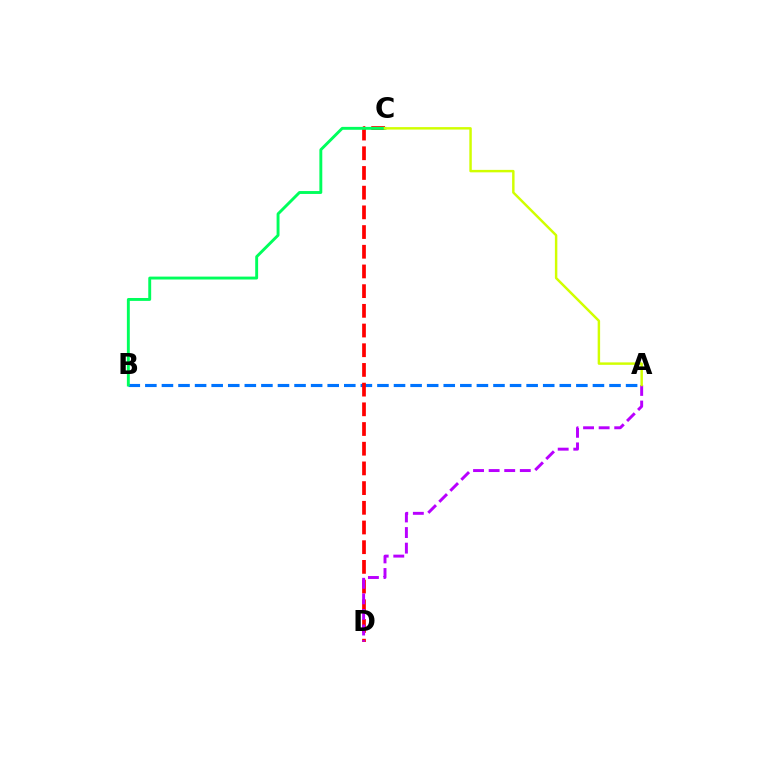{('A', 'B'): [{'color': '#0074ff', 'line_style': 'dashed', 'thickness': 2.25}], ('C', 'D'): [{'color': '#ff0000', 'line_style': 'dashed', 'thickness': 2.68}], ('A', 'D'): [{'color': '#b900ff', 'line_style': 'dashed', 'thickness': 2.12}], ('B', 'C'): [{'color': '#00ff5c', 'line_style': 'solid', 'thickness': 2.09}], ('A', 'C'): [{'color': '#d1ff00', 'line_style': 'solid', 'thickness': 1.77}]}